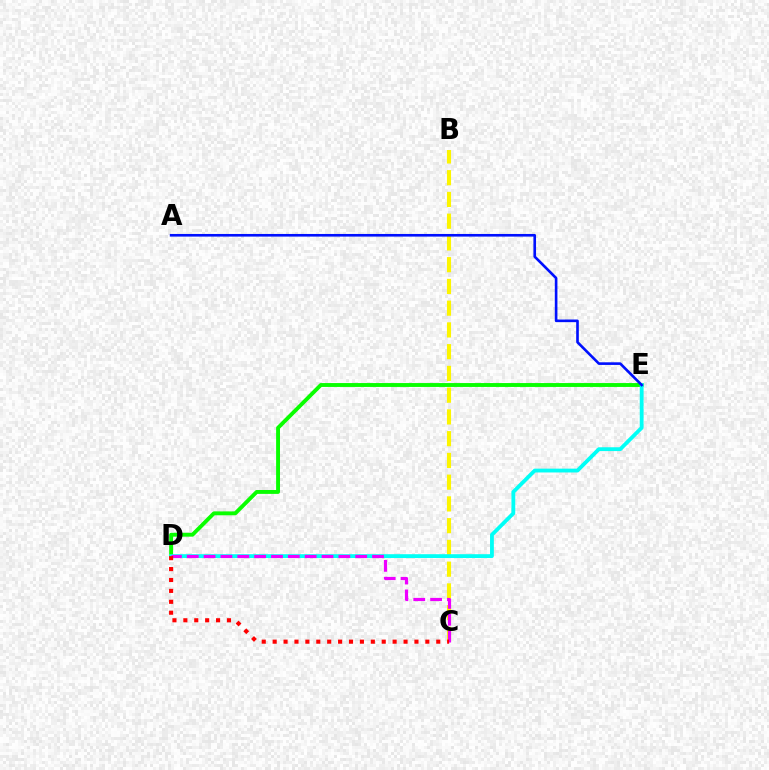{('D', 'E'): [{'color': '#08ff00', 'line_style': 'solid', 'thickness': 2.8}, {'color': '#00fff6', 'line_style': 'solid', 'thickness': 2.75}], ('B', 'C'): [{'color': '#fcf500', 'line_style': 'dashed', 'thickness': 2.95}], ('C', 'D'): [{'color': '#ee00ff', 'line_style': 'dashed', 'thickness': 2.29}, {'color': '#ff0000', 'line_style': 'dotted', 'thickness': 2.96}], ('A', 'E'): [{'color': '#0010ff', 'line_style': 'solid', 'thickness': 1.9}]}